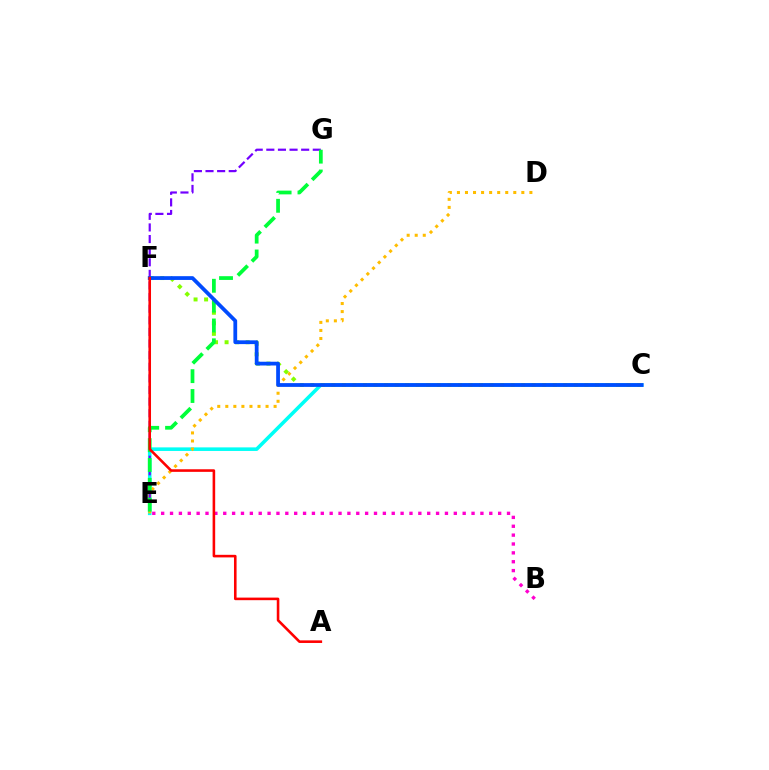{('C', 'E'): [{'color': '#00fff6', 'line_style': 'solid', 'thickness': 2.57}], ('D', 'E'): [{'color': '#ffbd00', 'line_style': 'dotted', 'thickness': 2.19}], ('E', 'G'): [{'color': '#7200ff', 'line_style': 'dashed', 'thickness': 1.58}, {'color': '#00ff39', 'line_style': 'dashed', 'thickness': 2.7}], ('C', 'F'): [{'color': '#84ff00', 'line_style': 'dotted', 'thickness': 2.86}, {'color': '#004bff', 'line_style': 'solid', 'thickness': 2.71}], ('B', 'E'): [{'color': '#ff00cf', 'line_style': 'dotted', 'thickness': 2.41}], ('A', 'F'): [{'color': '#ff0000', 'line_style': 'solid', 'thickness': 1.86}]}